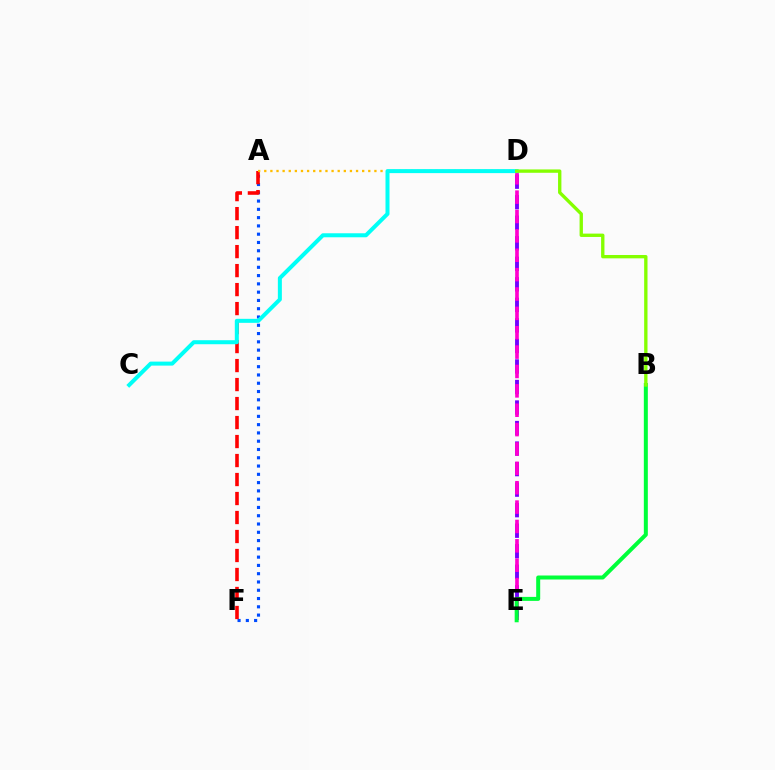{('A', 'F'): [{'color': '#004bff', 'line_style': 'dotted', 'thickness': 2.25}, {'color': '#ff0000', 'line_style': 'dashed', 'thickness': 2.58}], ('D', 'E'): [{'color': '#7200ff', 'line_style': 'dashed', 'thickness': 2.79}, {'color': '#ff00cf', 'line_style': 'dashed', 'thickness': 2.63}], ('B', 'E'): [{'color': '#00ff39', 'line_style': 'solid', 'thickness': 2.88}], ('A', 'D'): [{'color': '#ffbd00', 'line_style': 'dotted', 'thickness': 1.66}], ('C', 'D'): [{'color': '#00fff6', 'line_style': 'solid', 'thickness': 2.88}], ('B', 'D'): [{'color': '#84ff00', 'line_style': 'solid', 'thickness': 2.41}]}